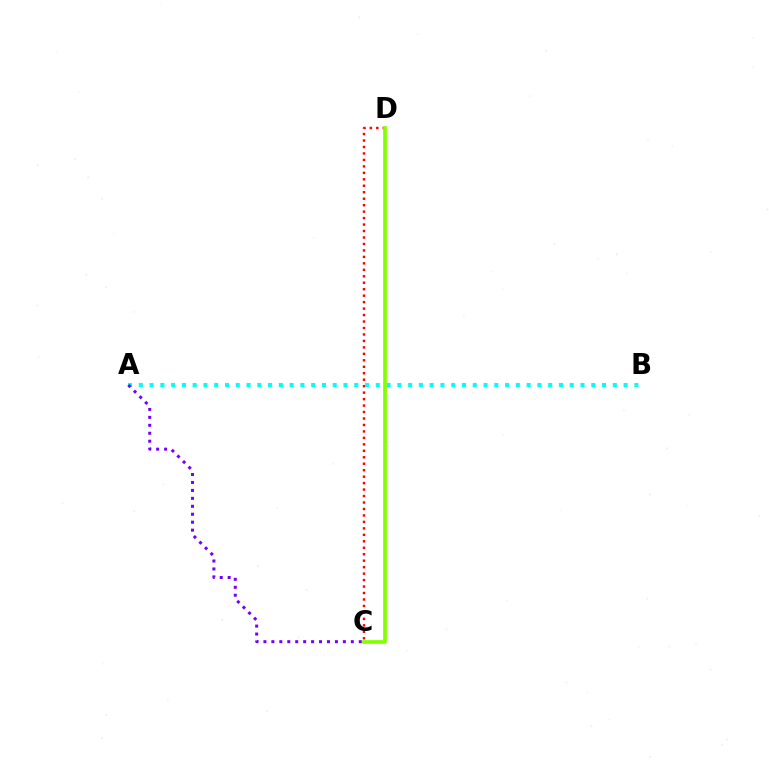{('C', 'D'): [{'color': '#ff0000', 'line_style': 'dotted', 'thickness': 1.76}, {'color': '#84ff00', 'line_style': 'solid', 'thickness': 2.68}], ('A', 'B'): [{'color': '#00fff6', 'line_style': 'dotted', 'thickness': 2.93}], ('A', 'C'): [{'color': '#7200ff', 'line_style': 'dotted', 'thickness': 2.16}]}